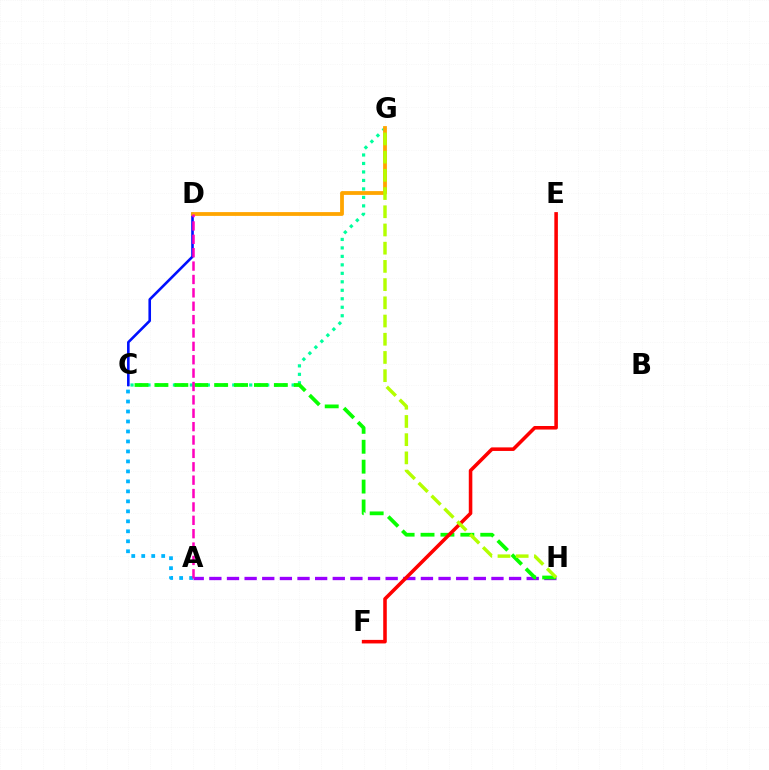{('A', 'H'): [{'color': '#9b00ff', 'line_style': 'dashed', 'thickness': 2.4}], ('A', 'C'): [{'color': '#00b5ff', 'line_style': 'dotted', 'thickness': 2.71}], ('C', 'G'): [{'color': '#00ff9d', 'line_style': 'dotted', 'thickness': 2.3}], ('C', 'H'): [{'color': '#08ff00', 'line_style': 'dashed', 'thickness': 2.7}], ('C', 'D'): [{'color': '#0010ff', 'line_style': 'solid', 'thickness': 1.87}], ('E', 'F'): [{'color': '#ff0000', 'line_style': 'solid', 'thickness': 2.56}], ('D', 'G'): [{'color': '#ffa500', 'line_style': 'solid', 'thickness': 2.74}], ('A', 'D'): [{'color': '#ff00bd', 'line_style': 'dashed', 'thickness': 1.82}], ('G', 'H'): [{'color': '#b3ff00', 'line_style': 'dashed', 'thickness': 2.47}]}